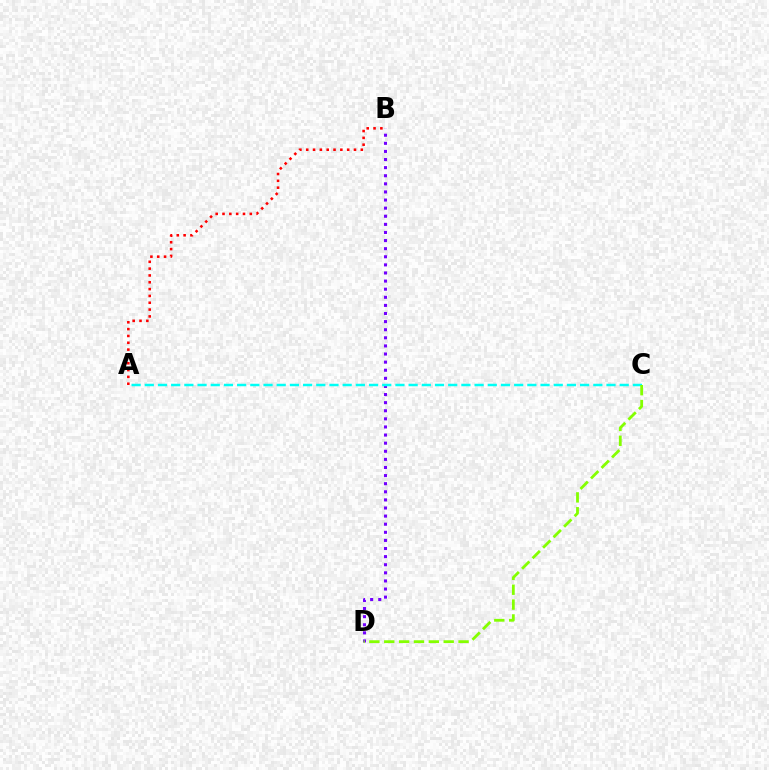{('B', 'D'): [{'color': '#7200ff', 'line_style': 'dotted', 'thickness': 2.2}], ('A', 'B'): [{'color': '#ff0000', 'line_style': 'dotted', 'thickness': 1.85}], ('A', 'C'): [{'color': '#00fff6', 'line_style': 'dashed', 'thickness': 1.79}], ('C', 'D'): [{'color': '#84ff00', 'line_style': 'dashed', 'thickness': 2.02}]}